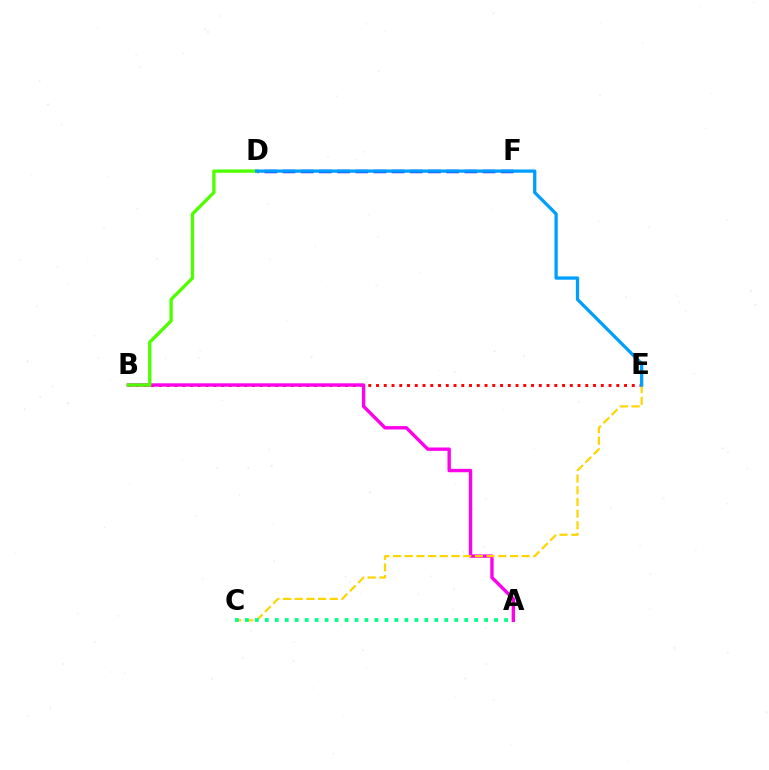{('D', 'F'): [{'color': '#3700ff', 'line_style': 'dashed', 'thickness': 2.47}], ('B', 'E'): [{'color': '#ff0000', 'line_style': 'dotted', 'thickness': 2.11}], ('A', 'B'): [{'color': '#ff00ed', 'line_style': 'solid', 'thickness': 2.44}], ('C', 'E'): [{'color': '#ffd500', 'line_style': 'dashed', 'thickness': 1.59}], ('A', 'C'): [{'color': '#00ff86', 'line_style': 'dotted', 'thickness': 2.71}], ('B', 'D'): [{'color': '#4fff00', 'line_style': 'solid', 'thickness': 2.4}], ('D', 'E'): [{'color': '#009eff', 'line_style': 'solid', 'thickness': 2.36}]}